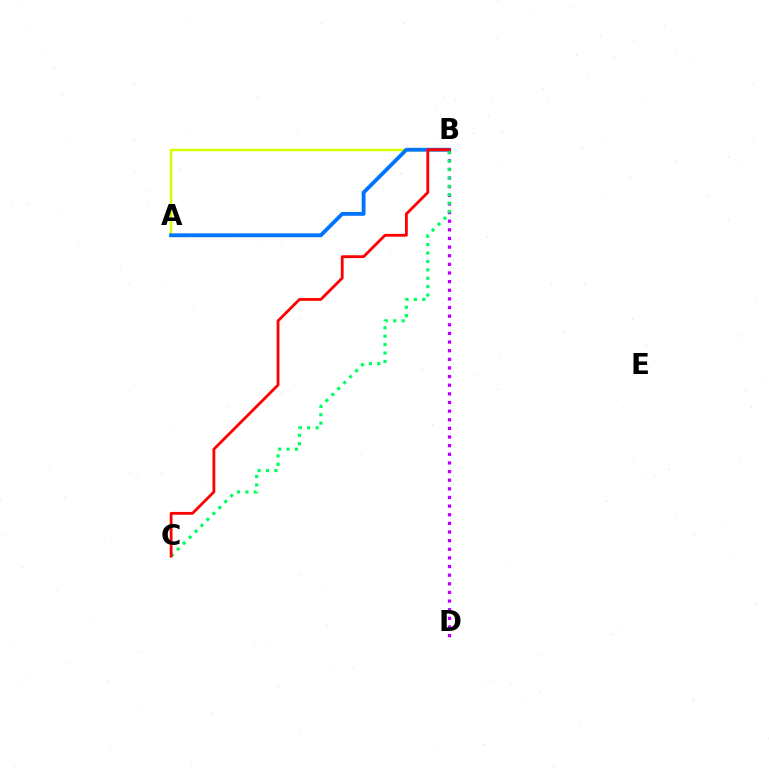{('B', 'D'): [{'color': '#b900ff', 'line_style': 'dotted', 'thickness': 2.35}], ('A', 'B'): [{'color': '#d1ff00', 'line_style': 'solid', 'thickness': 1.79}, {'color': '#0074ff', 'line_style': 'solid', 'thickness': 2.75}], ('B', 'C'): [{'color': '#00ff5c', 'line_style': 'dotted', 'thickness': 2.28}, {'color': '#ff0000', 'line_style': 'solid', 'thickness': 2.02}]}